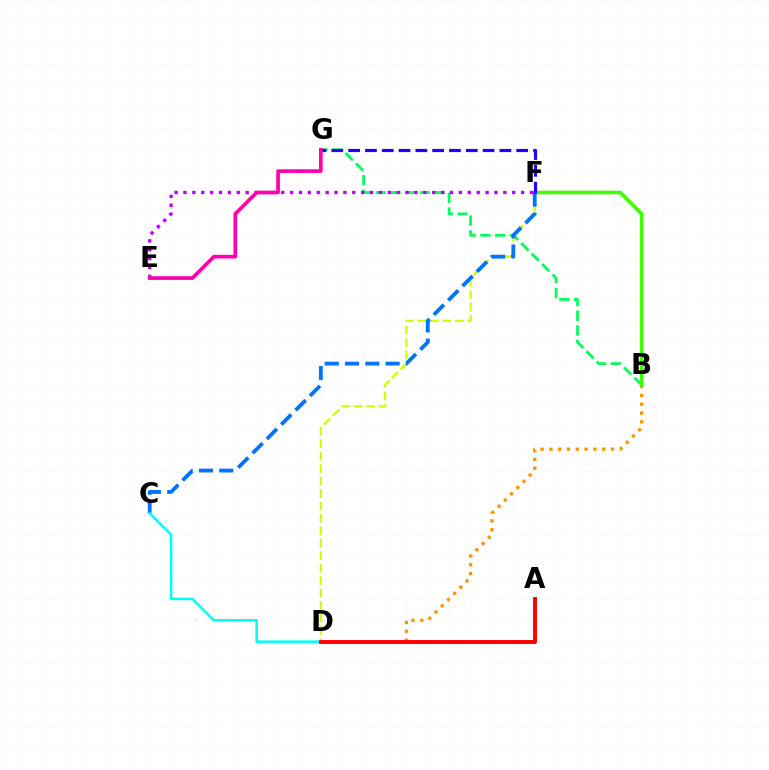{('B', 'G'): [{'color': '#00ff5c', 'line_style': 'dashed', 'thickness': 2.0}], ('B', 'D'): [{'color': '#ff9400', 'line_style': 'dotted', 'thickness': 2.39}], ('B', 'F'): [{'color': '#3dff00', 'line_style': 'solid', 'thickness': 2.59}], ('D', 'F'): [{'color': '#d1ff00', 'line_style': 'dashed', 'thickness': 1.69}], ('C', 'F'): [{'color': '#0074ff', 'line_style': 'dashed', 'thickness': 2.76}], ('E', 'F'): [{'color': '#b900ff', 'line_style': 'dotted', 'thickness': 2.41}], ('F', 'G'): [{'color': '#2500ff', 'line_style': 'dashed', 'thickness': 2.28}], ('C', 'D'): [{'color': '#00fff6', 'line_style': 'solid', 'thickness': 1.85}], ('E', 'G'): [{'color': '#ff00ac', 'line_style': 'solid', 'thickness': 2.66}], ('A', 'D'): [{'color': '#ff0000', 'line_style': 'solid', 'thickness': 2.83}]}